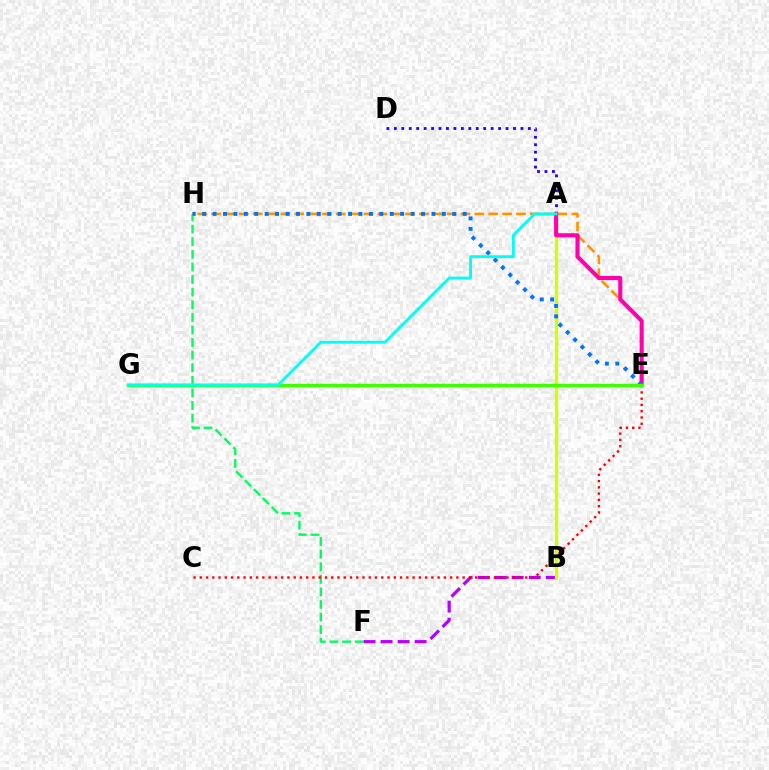{('F', 'H'): [{'color': '#00ff5c', 'line_style': 'dashed', 'thickness': 1.71}], ('B', 'F'): [{'color': '#b900ff', 'line_style': 'dashed', 'thickness': 2.31}], ('A', 'B'): [{'color': '#d1ff00', 'line_style': 'solid', 'thickness': 2.37}], ('E', 'H'): [{'color': '#ff9400', 'line_style': 'dashed', 'thickness': 1.88}, {'color': '#0074ff', 'line_style': 'dotted', 'thickness': 2.83}], ('A', 'D'): [{'color': '#2500ff', 'line_style': 'dotted', 'thickness': 2.02}], ('C', 'E'): [{'color': '#ff0000', 'line_style': 'dotted', 'thickness': 1.7}], ('A', 'E'): [{'color': '#ff00ac', 'line_style': 'solid', 'thickness': 2.95}], ('E', 'G'): [{'color': '#3dff00', 'line_style': 'solid', 'thickness': 2.49}], ('A', 'G'): [{'color': '#00fff6', 'line_style': 'solid', 'thickness': 2.06}]}